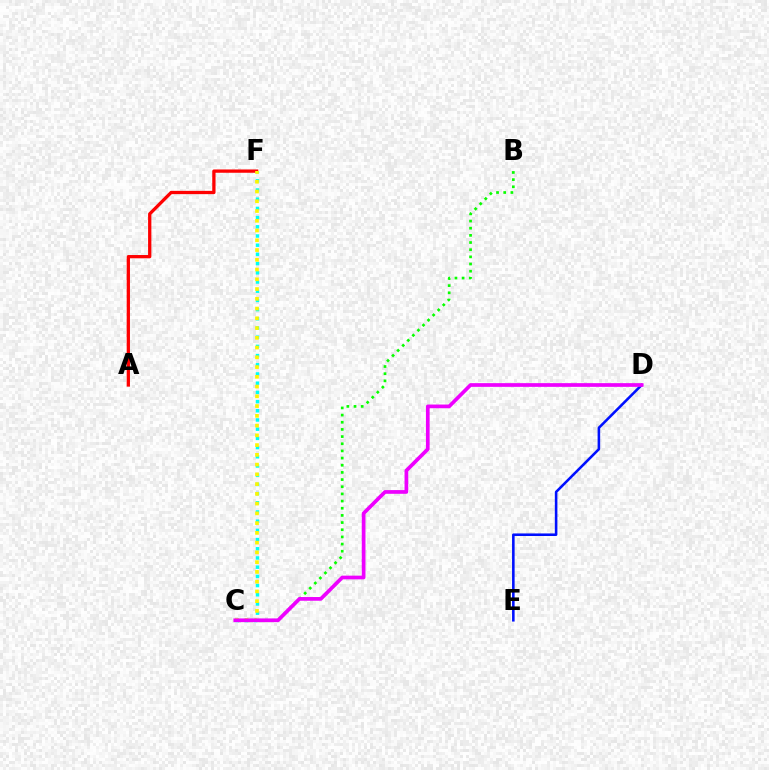{('A', 'F'): [{'color': '#ff0000', 'line_style': 'solid', 'thickness': 2.36}], ('C', 'F'): [{'color': '#00fff6', 'line_style': 'dotted', 'thickness': 2.5}, {'color': '#fcf500', 'line_style': 'dotted', 'thickness': 2.65}], ('B', 'C'): [{'color': '#08ff00', 'line_style': 'dotted', 'thickness': 1.95}], ('D', 'E'): [{'color': '#0010ff', 'line_style': 'solid', 'thickness': 1.85}], ('C', 'D'): [{'color': '#ee00ff', 'line_style': 'solid', 'thickness': 2.67}]}